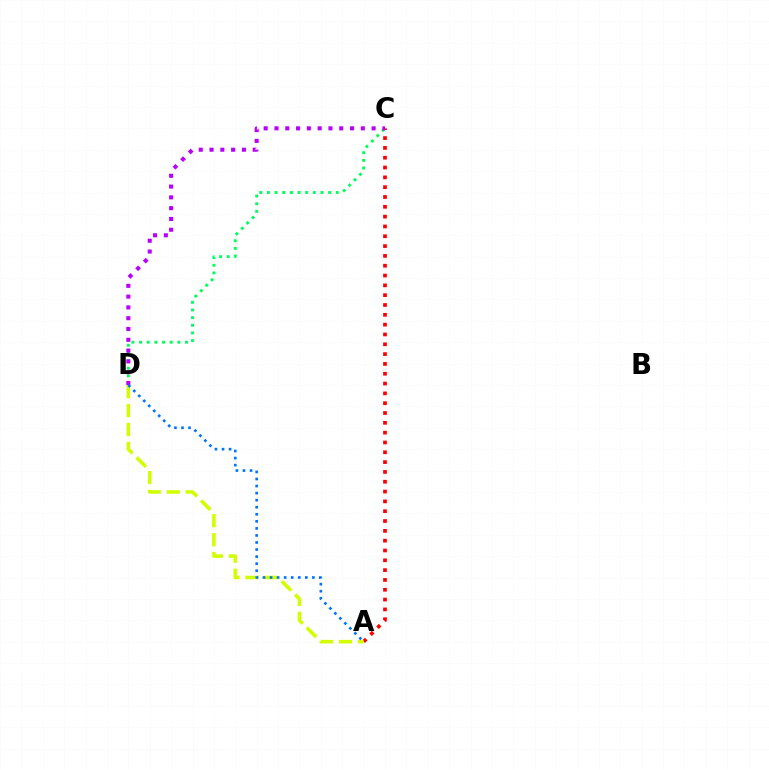{('A', 'C'): [{'color': '#ff0000', 'line_style': 'dotted', 'thickness': 2.67}], ('C', 'D'): [{'color': '#00ff5c', 'line_style': 'dotted', 'thickness': 2.08}, {'color': '#b900ff', 'line_style': 'dotted', 'thickness': 2.93}], ('A', 'D'): [{'color': '#d1ff00', 'line_style': 'dashed', 'thickness': 2.58}, {'color': '#0074ff', 'line_style': 'dotted', 'thickness': 1.92}]}